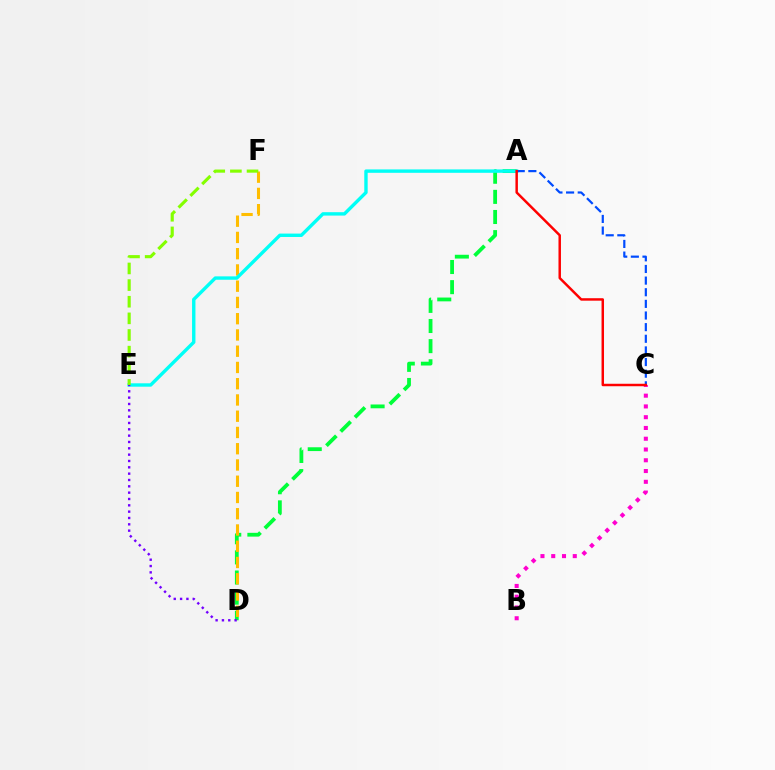{('B', 'C'): [{'color': '#ff00cf', 'line_style': 'dotted', 'thickness': 2.93}], ('A', 'D'): [{'color': '#00ff39', 'line_style': 'dashed', 'thickness': 2.73}], ('D', 'F'): [{'color': '#ffbd00', 'line_style': 'dashed', 'thickness': 2.21}], ('A', 'E'): [{'color': '#00fff6', 'line_style': 'solid', 'thickness': 2.44}], ('D', 'E'): [{'color': '#7200ff', 'line_style': 'dotted', 'thickness': 1.72}], ('A', 'C'): [{'color': '#004bff', 'line_style': 'dashed', 'thickness': 1.58}, {'color': '#ff0000', 'line_style': 'solid', 'thickness': 1.78}], ('E', 'F'): [{'color': '#84ff00', 'line_style': 'dashed', 'thickness': 2.26}]}